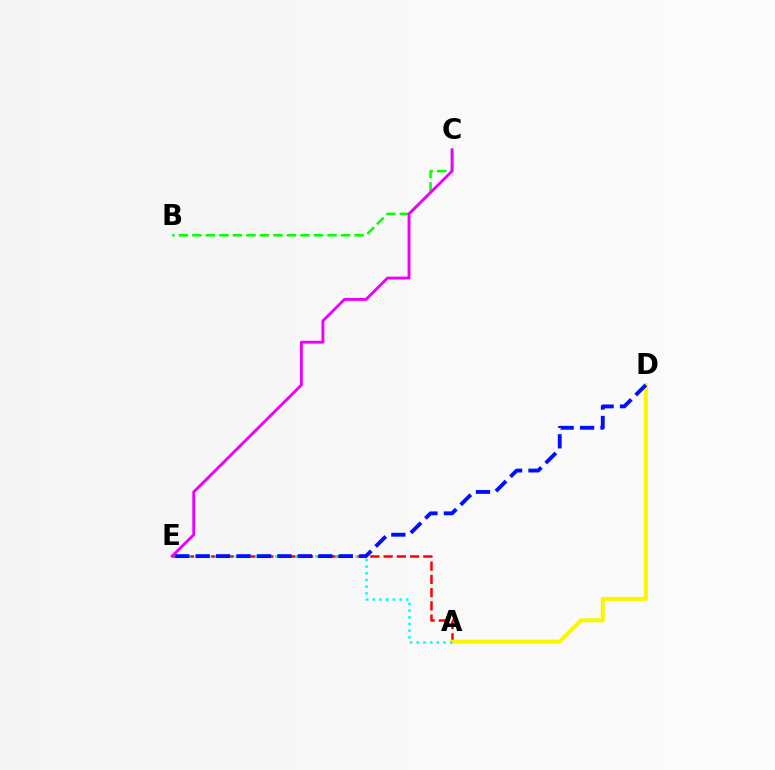{('A', 'E'): [{'color': '#ff0000', 'line_style': 'dashed', 'thickness': 1.8}, {'color': '#00fff6', 'line_style': 'dotted', 'thickness': 1.82}], ('B', 'C'): [{'color': '#08ff00', 'line_style': 'dashed', 'thickness': 1.84}], ('A', 'D'): [{'color': '#fcf500', 'line_style': 'solid', 'thickness': 2.91}], ('D', 'E'): [{'color': '#0010ff', 'line_style': 'dashed', 'thickness': 2.78}], ('C', 'E'): [{'color': '#ee00ff', 'line_style': 'solid', 'thickness': 2.08}]}